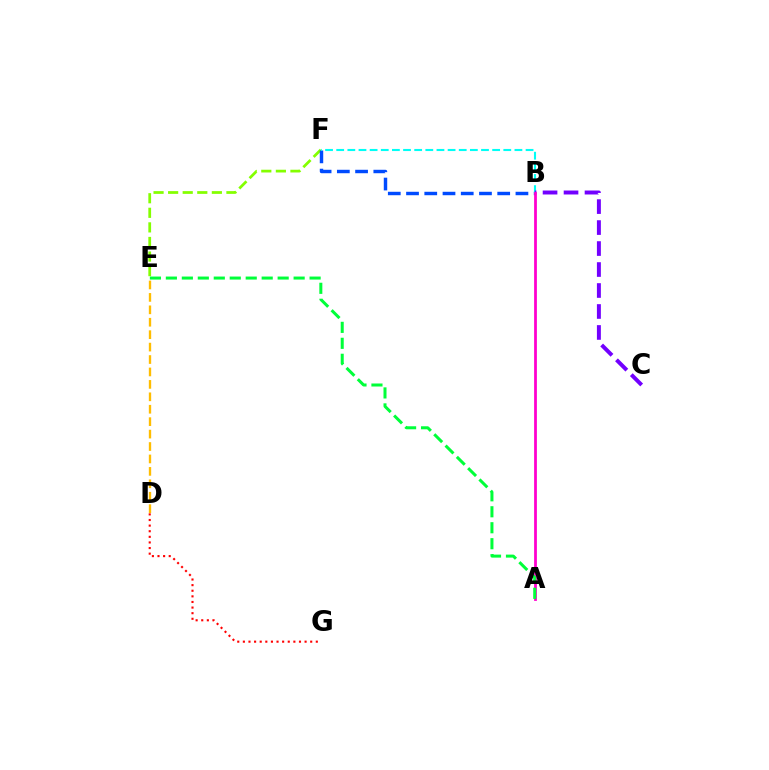{('D', 'E'): [{'color': '#ffbd00', 'line_style': 'dashed', 'thickness': 1.69}], ('E', 'F'): [{'color': '#84ff00', 'line_style': 'dashed', 'thickness': 1.98}], ('B', 'F'): [{'color': '#004bff', 'line_style': 'dashed', 'thickness': 2.48}, {'color': '#00fff6', 'line_style': 'dashed', 'thickness': 1.51}], ('D', 'G'): [{'color': '#ff0000', 'line_style': 'dotted', 'thickness': 1.52}], ('B', 'C'): [{'color': '#7200ff', 'line_style': 'dashed', 'thickness': 2.85}], ('A', 'B'): [{'color': '#ff00cf', 'line_style': 'solid', 'thickness': 2.0}], ('A', 'E'): [{'color': '#00ff39', 'line_style': 'dashed', 'thickness': 2.17}]}